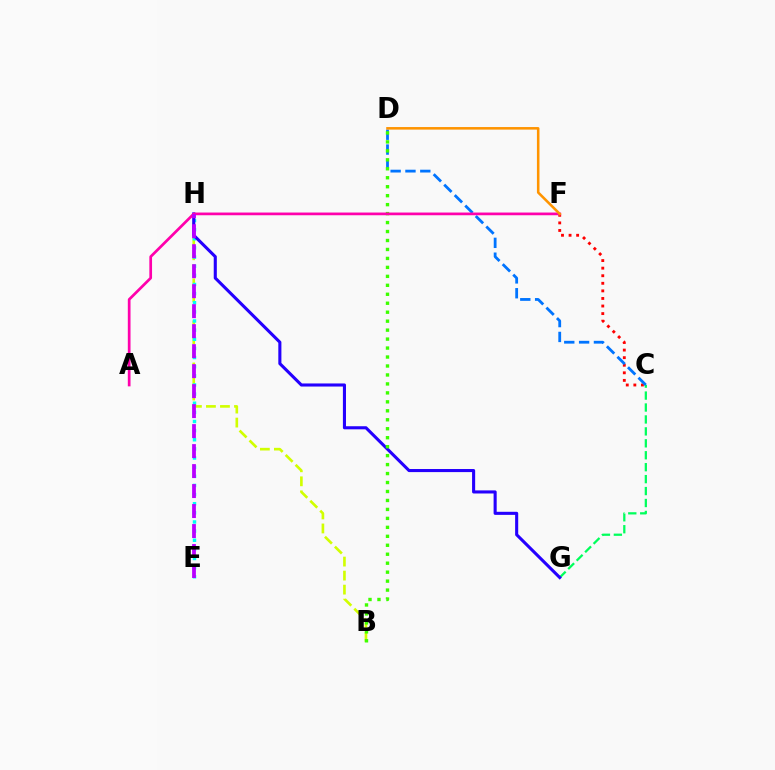{('B', 'H'): [{'color': '#d1ff00', 'line_style': 'dashed', 'thickness': 1.91}], ('C', 'G'): [{'color': '#00ff5c', 'line_style': 'dashed', 'thickness': 1.62}], ('E', 'H'): [{'color': '#00fff6', 'line_style': 'dotted', 'thickness': 2.48}, {'color': '#b900ff', 'line_style': 'dashed', 'thickness': 2.72}], ('C', 'F'): [{'color': '#ff0000', 'line_style': 'dotted', 'thickness': 2.06}], ('G', 'H'): [{'color': '#2500ff', 'line_style': 'solid', 'thickness': 2.22}], ('C', 'D'): [{'color': '#0074ff', 'line_style': 'dashed', 'thickness': 2.02}], ('B', 'D'): [{'color': '#3dff00', 'line_style': 'dotted', 'thickness': 2.44}], ('A', 'F'): [{'color': '#ff00ac', 'line_style': 'solid', 'thickness': 1.95}], ('D', 'F'): [{'color': '#ff9400', 'line_style': 'solid', 'thickness': 1.84}]}